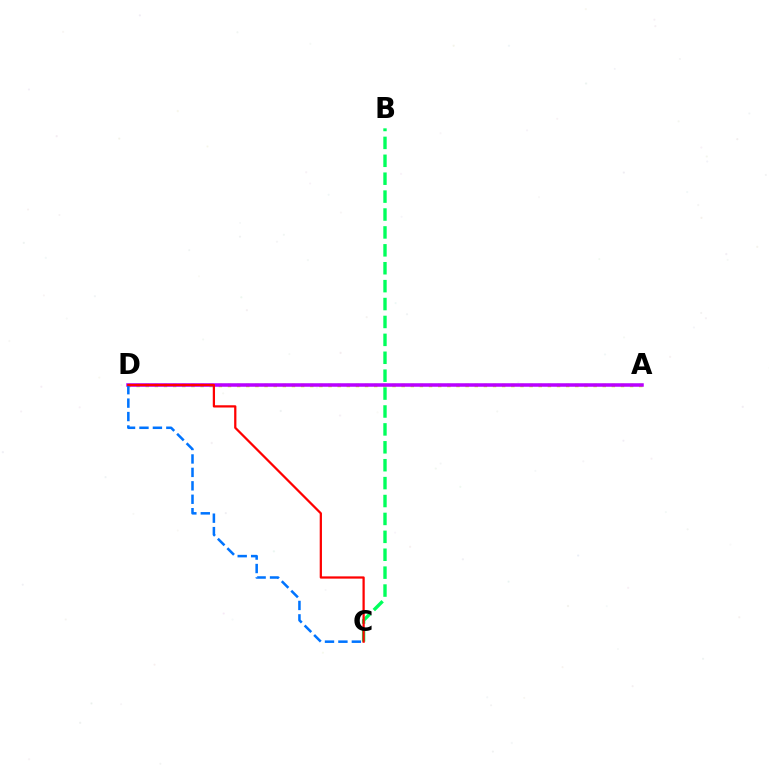{('A', 'D'): [{'color': '#d1ff00', 'line_style': 'dotted', 'thickness': 2.48}, {'color': '#b900ff', 'line_style': 'solid', 'thickness': 2.53}], ('B', 'C'): [{'color': '#00ff5c', 'line_style': 'dashed', 'thickness': 2.43}], ('C', 'D'): [{'color': '#0074ff', 'line_style': 'dashed', 'thickness': 1.82}, {'color': '#ff0000', 'line_style': 'solid', 'thickness': 1.62}]}